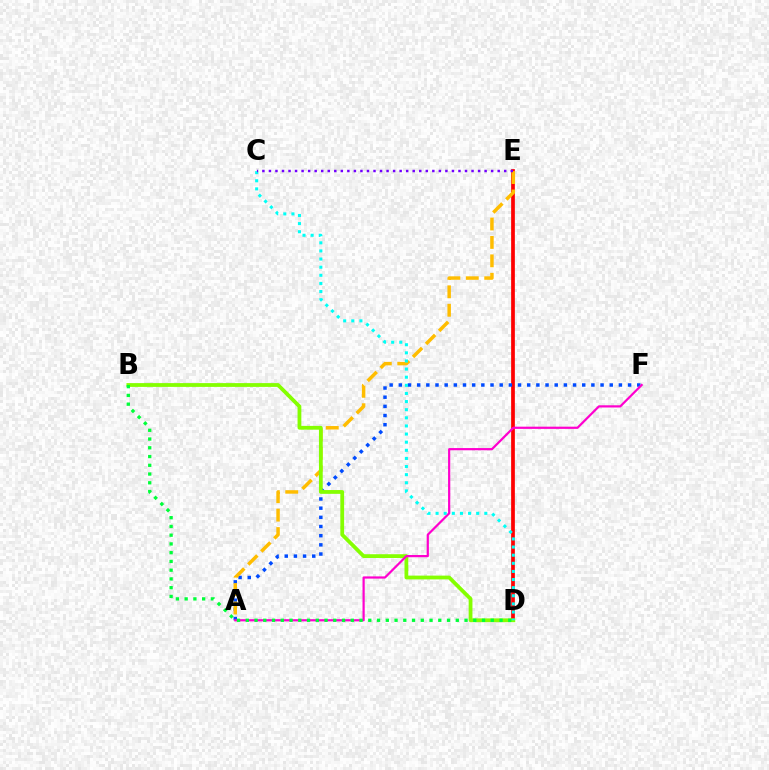{('D', 'E'): [{'color': '#ff0000', 'line_style': 'solid', 'thickness': 2.68}], ('A', 'F'): [{'color': '#004bff', 'line_style': 'dotted', 'thickness': 2.49}, {'color': '#ff00cf', 'line_style': 'solid', 'thickness': 1.59}], ('A', 'E'): [{'color': '#ffbd00', 'line_style': 'dashed', 'thickness': 2.5}], ('B', 'D'): [{'color': '#84ff00', 'line_style': 'solid', 'thickness': 2.72}, {'color': '#00ff39', 'line_style': 'dotted', 'thickness': 2.38}], ('C', 'D'): [{'color': '#00fff6', 'line_style': 'dotted', 'thickness': 2.21}], ('C', 'E'): [{'color': '#7200ff', 'line_style': 'dotted', 'thickness': 1.78}]}